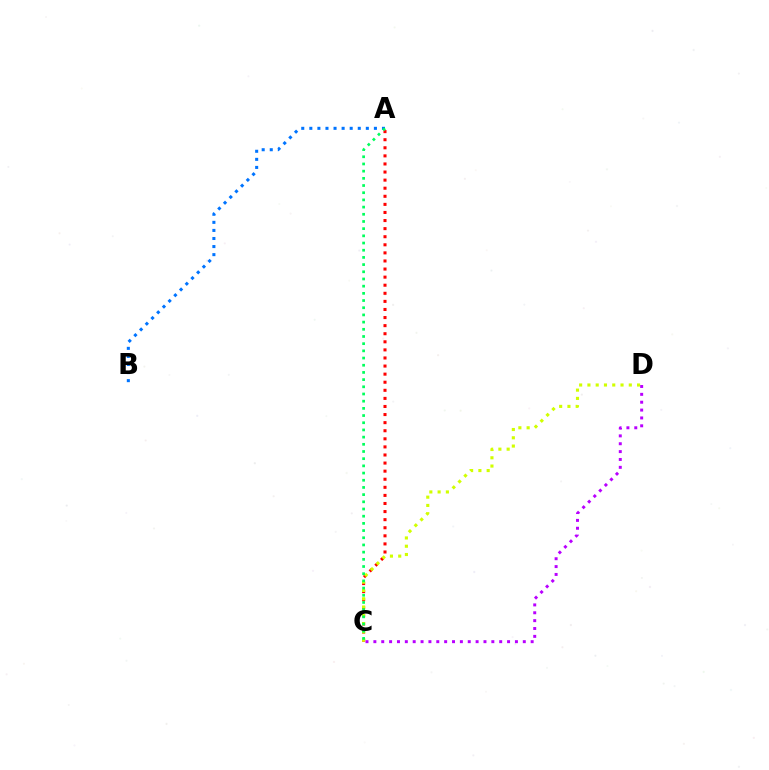{('A', 'B'): [{'color': '#0074ff', 'line_style': 'dotted', 'thickness': 2.19}], ('A', 'C'): [{'color': '#ff0000', 'line_style': 'dotted', 'thickness': 2.2}, {'color': '#00ff5c', 'line_style': 'dotted', 'thickness': 1.95}], ('C', 'D'): [{'color': '#d1ff00', 'line_style': 'dotted', 'thickness': 2.25}, {'color': '#b900ff', 'line_style': 'dotted', 'thickness': 2.14}]}